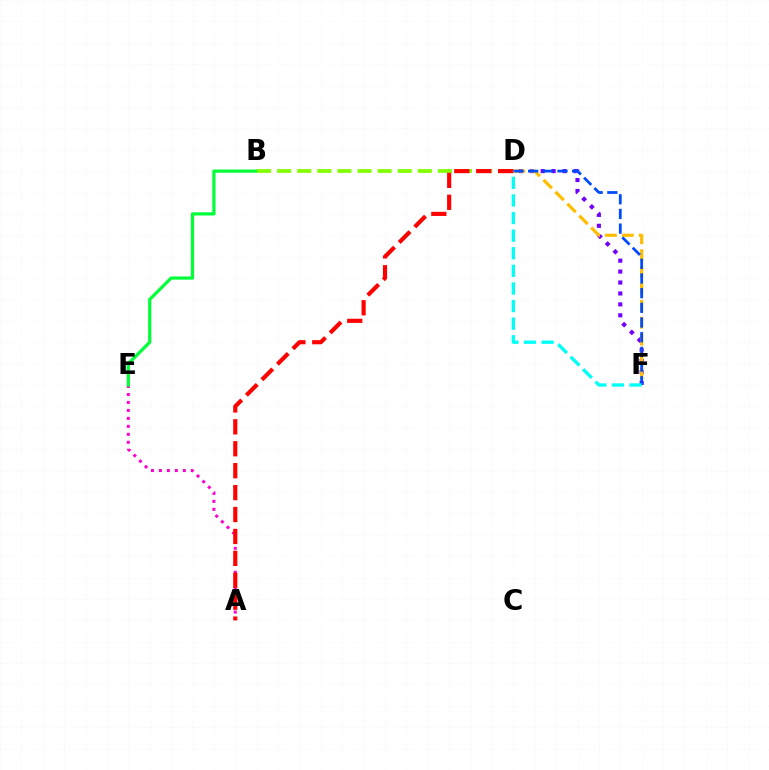{('A', 'E'): [{'color': '#ff00cf', 'line_style': 'dotted', 'thickness': 2.17}], ('D', 'F'): [{'color': '#7200ff', 'line_style': 'dotted', 'thickness': 2.97}, {'color': '#ffbd00', 'line_style': 'dashed', 'thickness': 2.29}, {'color': '#004bff', 'line_style': 'dashed', 'thickness': 1.99}, {'color': '#00fff6', 'line_style': 'dashed', 'thickness': 2.39}], ('B', 'E'): [{'color': '#00ff39', 'line_style': 'solid', 'thickness': 2.31}], ('B', 'D'): [{'color': '#84ff00', 'line_style': 'dashed', 'thickness': 2.73}], ('A', 'D'): [{'color': '#ff0000', 'line_style': 'dashed', 'thickness': 2.98}]}